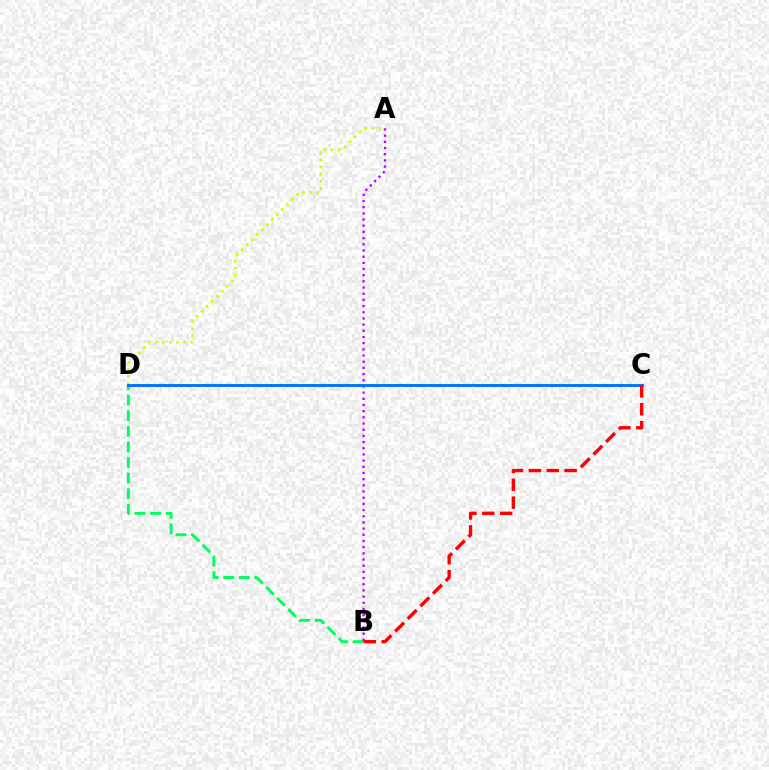{('B', 'D'): [{'color': '#00ff5c', 'line_style': 'dashed', 'thickness': 2.12}], ('A', 'D'): [{'color': '#d1ff00', 'line_style': 'dotted', 'thickness': 1.93}], ('A', 'B'): [{'color': '#b900ff', 'line_style': 'dotted', 'thickness': 1.68}], ('C', 'D'): [{'color': '#0074ff', 'line_style': 'solid', 'thickness': 2.1}], ('B', 'C'): [{'color': '#ff0000', 'line_style': 'dashed', 'thickness': 2.43}]}